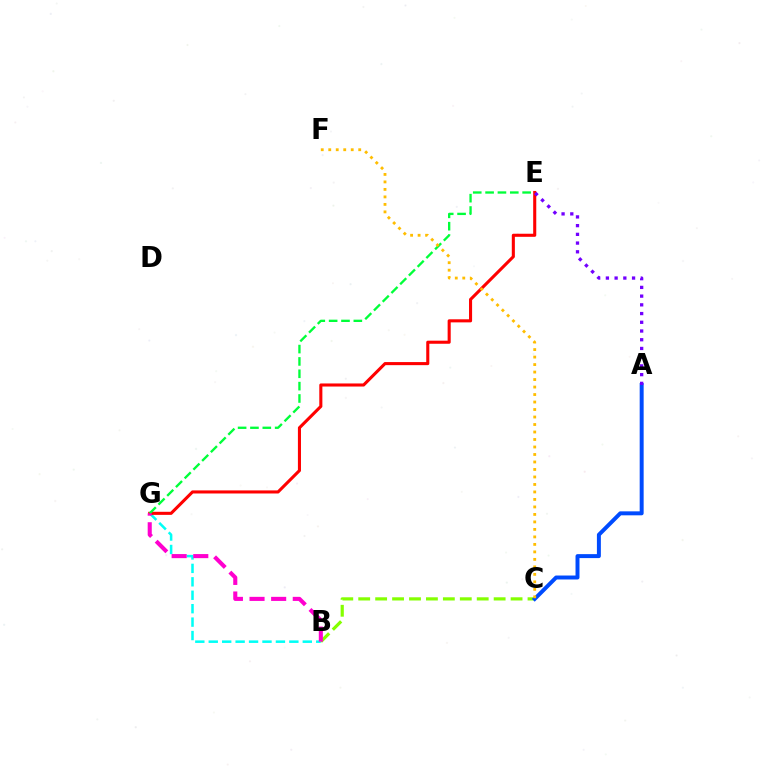{('B', 'G'): [{'color': '#00fff6', 'line_style': 'dashed', 'thickness': 1.83}, {'color': '#ff00cf', 'line_style': 'dashed', 'thickness': 2.94}], ('B', 'C'): [{'color': '#84ff00', 'line_style': 'dashed', 'thickness': 2.3}], ('E', 'G'): [{'color': '#ff0000', 'line_style': 'solid', 'thickness': 2.22}, {'color': '#00ff39', 'line_style': 'dashed', 'thickness': 1.68}], ('A', 'C'): [{'color': '#004bff', 'line_style': 'solid', 'thickness': 2.85}], ('A', 'E'): [{'color': '#7200ff', 'line_style': 'dotted', 'thickness': 2.37}], ('C', 'F'): [{'color': '#ffbd00', 'line_style': 'dotted', 'thickness': 2.04}]}